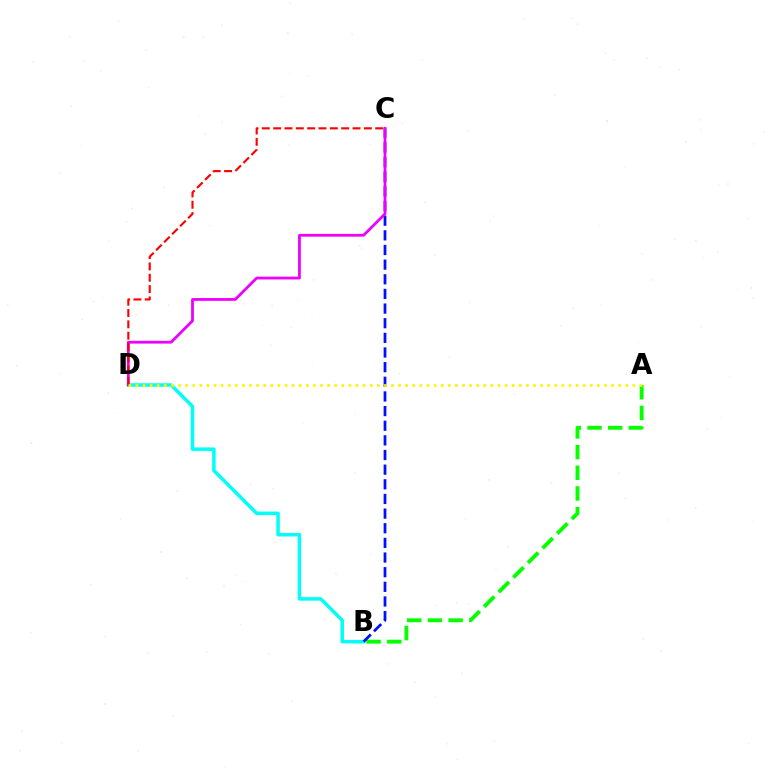{('B', 'D'): [{'color': '#00fff6', 'line_style': 'solid', 'thickness': 2.51}], ('A', 'B'): [{'color': '#08ff00', 'line_style': 'dashed', 'thickness': 2.81}], ('B', 'C'): [{'color': '#0010ff', 'line_style': 'dashed', 'thickness': 1.99}], ('C', 'D'): [{'color': '#ee00ff', 'line_style': 'solid', 'thickness': 2.0}, {'color': '#ff0000', 'line_style': 'dashed', 'thickness': 1.54}], ('A', 'D'): [{'color': '#fcf500', 'line_style': 'dotted', 'thickness': 1.93}]}